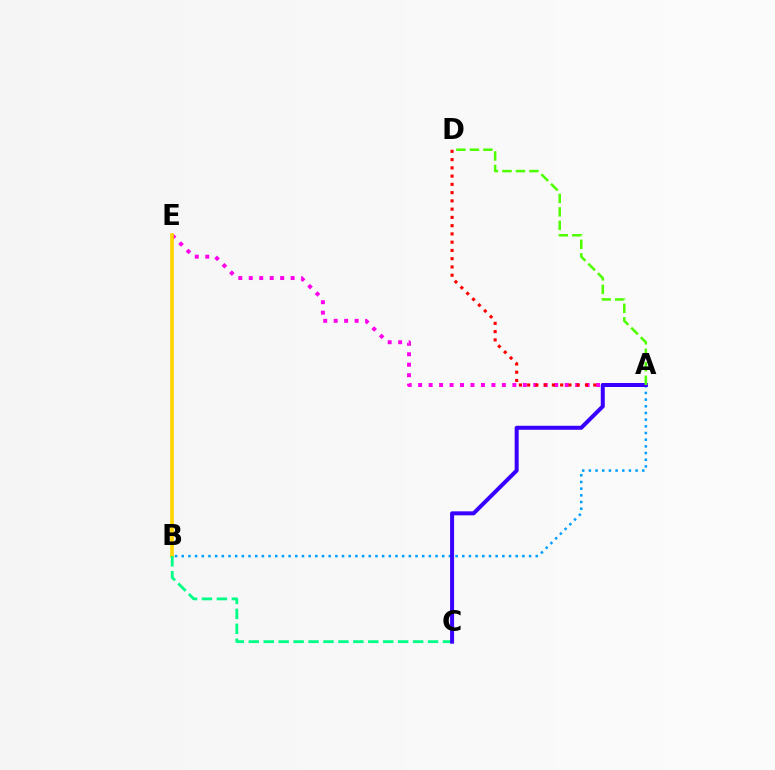{('A', 'E'): [{'color': '#ff00ed', 'line_style': 'dotted', 'thickness': 2.84}], ('A', 'D'): [{'color': '#ff0000', 'line_style': 'dotted', 'thickness': 2.24}, {'color': '#4fff00', 'line_style': 'dashed', 'thickness': 1.83}], ('B', 'E'): [{'color': '#ffd500', 'line_style': 'solid', 'thickness': 2.65}], ('A', 'B'): [{'color': '#009eff', 'line_style': 'dotted', 'thickness': 1.81}], ('B', 'C'): [{'color': '#00ff86', 'line_style': 'dashed', 'thickness': 2.03}], ('A', 'C'): [{'color': '#3700ff', 'line_style': 'solid', 'thickness': 2.88}]}